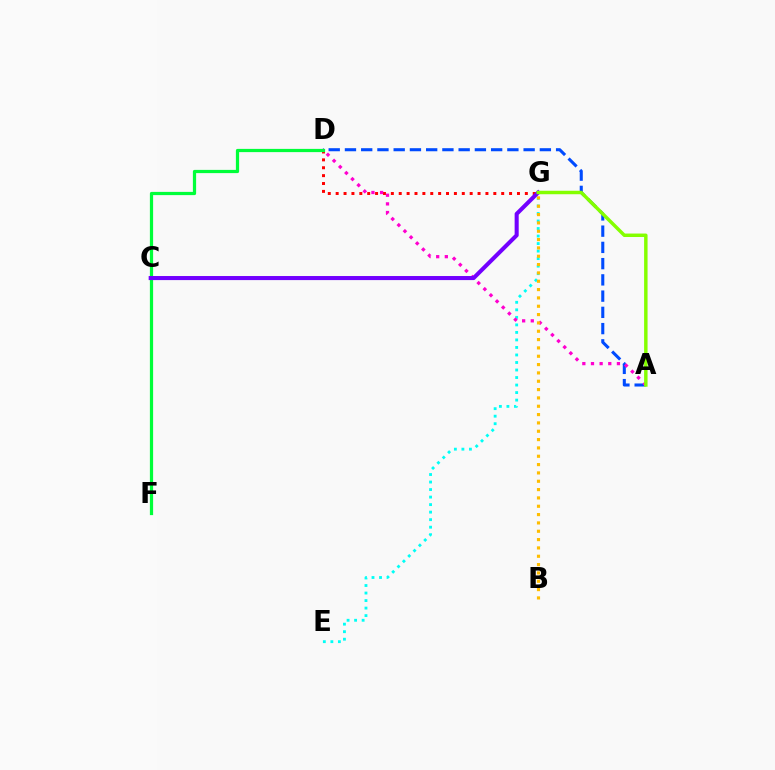{('D', 'G'): [{'color': '#ff0000', 'line_style': 'dotted', 'thickness': 2.14}], ('A', 'D'): [{'color': '#004bff', 'line_style': 'dashed', 'thickness': 2.21}, {'color': '#ff00cf', 'line_style': 'dotted', 'thickness': 2.35}], ('D', 'F'): [{'color': '#00ff39', 'line_style': 'solid', 'thickness': 2.32}], ('E', 'G'): [{'color': '#00fff6', 'line_style': 'dotted', 'thickness': 2.04}], ('B', 'G'): [{'color': '#ffbd00', 'line_style': 'dotted', 'thickness': 2.26}], ('C', 'G'): [{'color': '#7200ff', 'line_style': 'solid', 'thickness': 2.93}], ('A', 'G'): [{'color': '#84ff00', 'line_style': 'solid', 'thickness': 2.49}]}